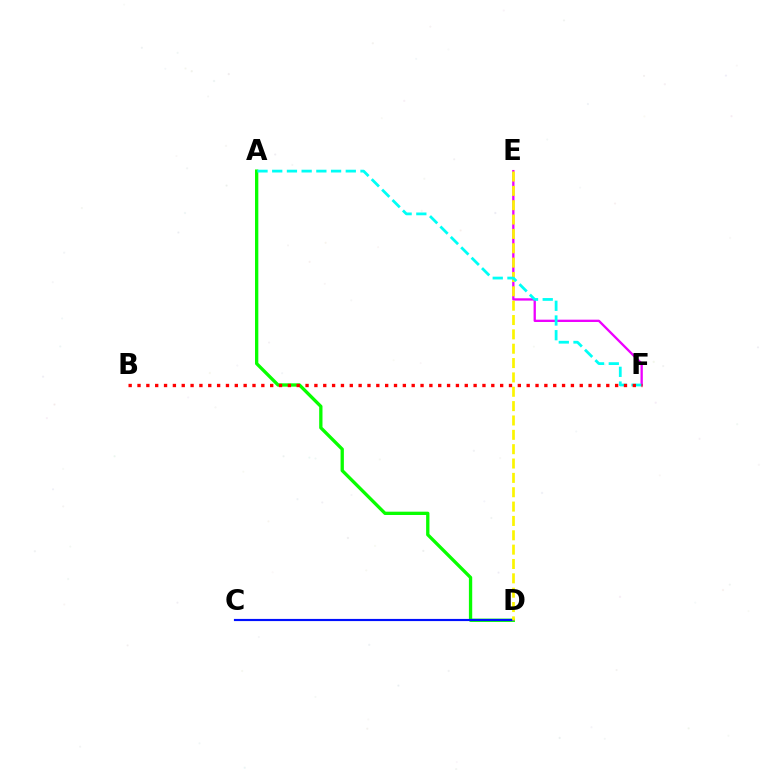{('E', 'F'): [{'color': '#ee00ff', 'line_style': 'solid', 'thickness': 1.67}], ('A', 'D'): [{'color': '#08ff00', 'line_style': 'solid', 'thickness': 2.38}], ('C', 'D'): [{'color': '#0010ff', 'line_style': 'solid', 'thickness': 1.56}], ('D', 'E'): [{'color': '#fcf500', 'line_style': 'dashed', 'thickness': 1.95}], ('A', 'F'): [{'color': '#00fff6', 'line_style': 'dashed', 'thickness': 2.0}], ('B', 'F'): [{'color': '#ff0000', 'line_style': 'dotted', 'thickness': 2.4}]}